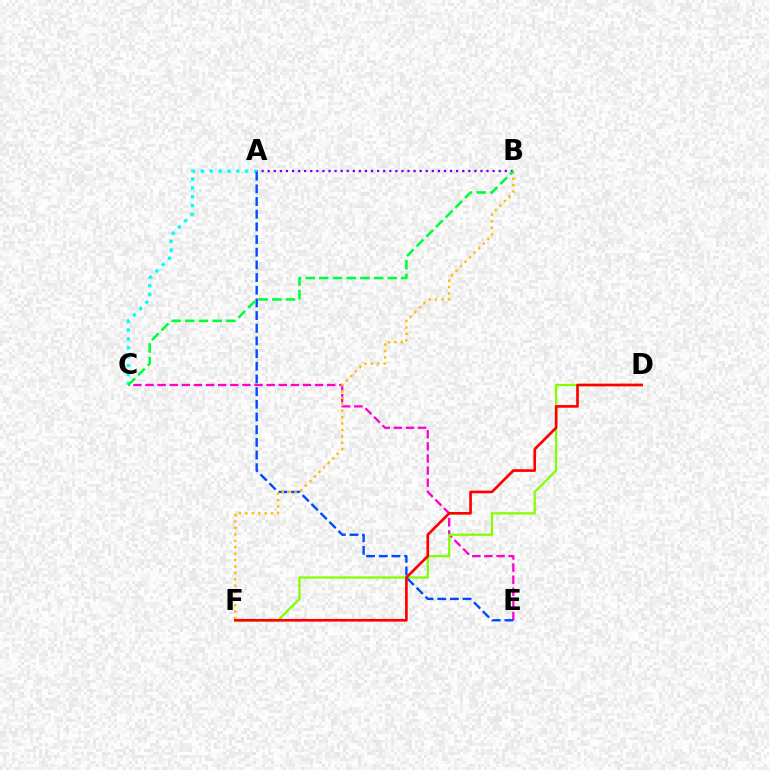{('C', 'E'): [{'color': '#ff00cf', 'line_style': 'dashed', 'thickness': 1.65}], ('A', 'B'): [{'color': '#7200ff', 'line_style': 'dotted', 'thickness': 1.65}], ('D', 'F'): [{'color': '#84ff00', 'line_style': 'solid', 'thickness': 1.63}, {'color': '#ff0000', 'line_style': 'solid', 'thickness': 1.91}], ('A', 'C'): [{'color': '#00fff6', 'line_style': 'dotted', 'thickness': 2.41}], ('A', 'E'): [{'color': '#004bff', 'line_style': 'dashed', 'thickness': 1.72}], ('B', 'F'): [{'color': '#ffbd00', 'line_style': 'dotted', 'thickness': 1.75}], ('B', 'C'): [{'color': '#00ff39', 'line_style': 'dashed', 'thickness': 1.86}]}